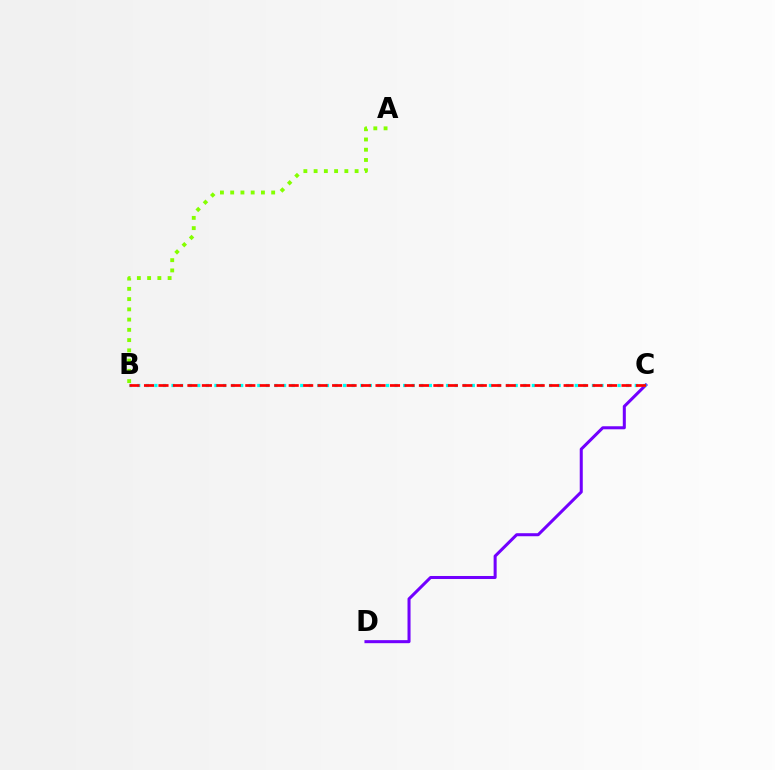{('C', 'D'): [{'color': '#7200ff', 'line_style': 'solid', 'thickness': 2.18}], ('B', 'C'): [{'color': '#00fff6', 'line_style': 'dotted', 'thickness': 2.33}, {'color': '#ff0000', 'line_style': 'dashed', 'thickness': 1.97}], ('A', 'B'): [{'color': '#84ff00', 'line_style': 'dotted', 'thickness': 2.78}]}